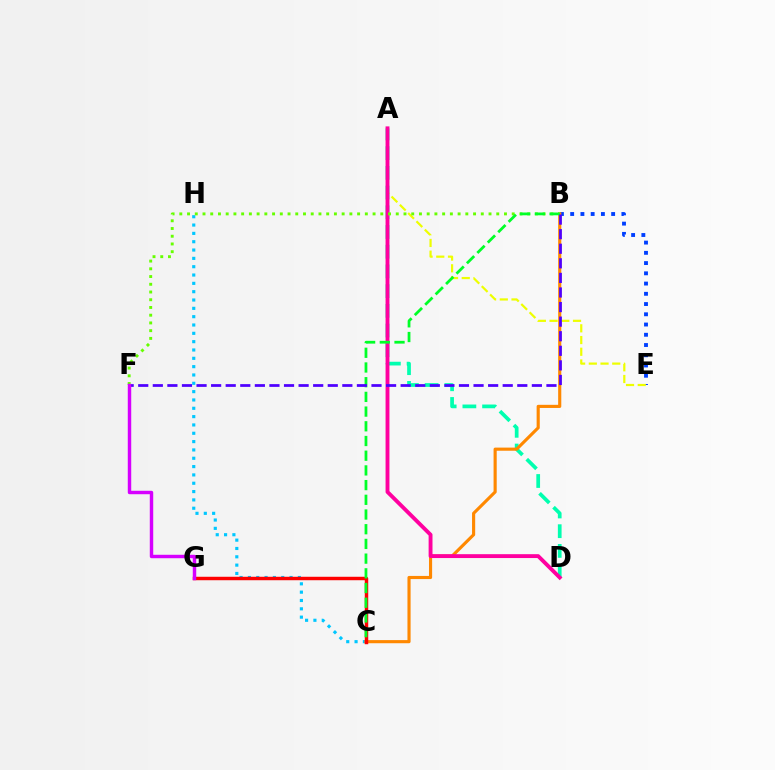{('A', 'D'): [{'color': '#00ffaf', 'line_style': 'dashed', 'thickness': 2.68}, {'color': '#ff00a0', 'line_style': 'solid', 'thickness': 2.79}], ('B', 'E'): [{'color': '#003fff', 'line_style': 'dotted', 'thickness': 2.78}], ('C', 'H'): [{'color': '#00c7ff', 'line_style': 'dotted', 'thickness': 2.26}], ('B', 'C'): [{'color': '#ff8800', 'line_style': 'solid', 'thickness': 2.26}, {'color': '#00ff27', 'line_style': 'dashed', 'thickness': 2.0}], ('A', 'E'): [{'color': '#eeff00', 'line_style': 'dashed', 'thickness': 1.59}], ('C', 'G'): [{'color': '#ff0000', 'line_style': 'solid', 'thickness': 2.48}], ('B', 'F'): [{'color': '#66ff00', 'line_style': 'dotted', 'thickness': 2.1}, {'color': '#4f00ff', 'line_style': 'dashed', 'thickness': 1.98}], ('F', 'G'): [{'color': '#d600ff', 'line_style': 'solid', 'thickness': 2.48}]}